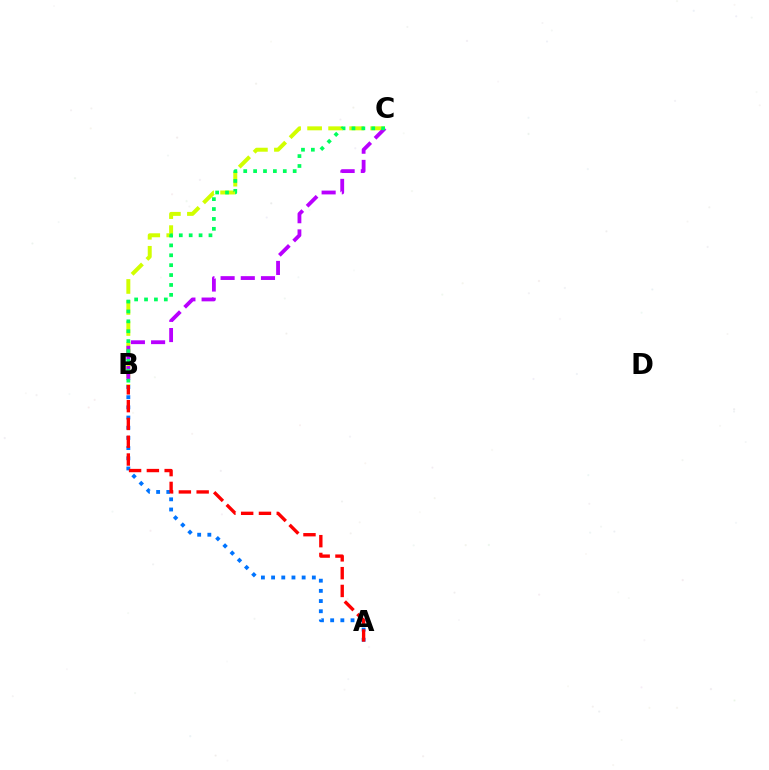{('A', 'B'): [{'color': '#0074ff', 'line_style': 'dotted', 'thickness': 2.77}, {'color': '#ff0000', 'line_style': 'dashed', 'thickness': 2.42}], ('B', 'C'): [{'color': '#d1ff00', 'line_style': 'dashed', 'thickness': 2.86}, {'color': '#b900ff', 'line_style': 'dashed', 'thickness': 2.74}, {'color': '#00ff5c', 'line_style': 'dotted', 'thickness': 2.69}]}